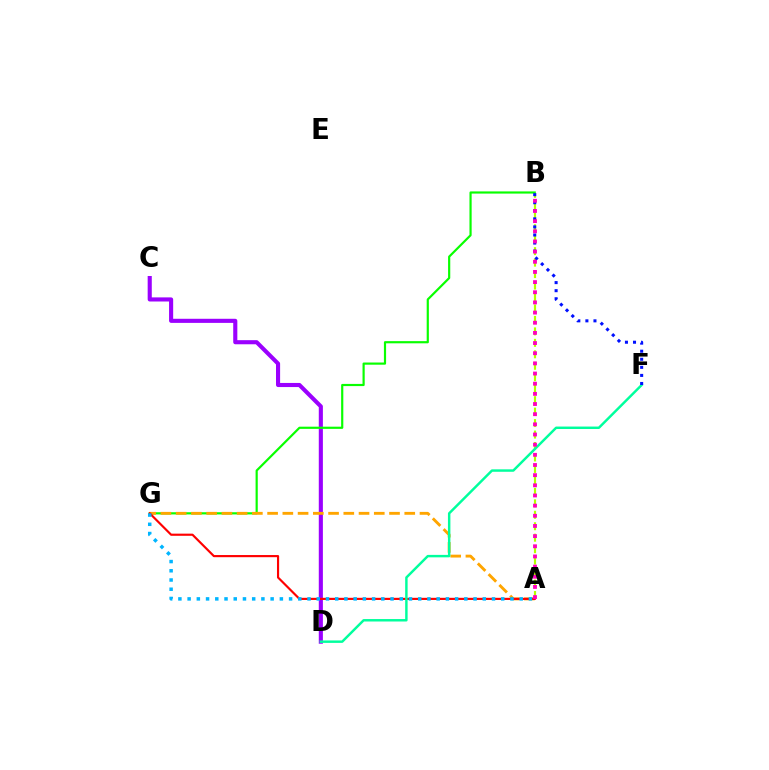{('C', 'D'): [{'color': '#9b00ff', 'line_style': 'solid', 'thickness': 2.96}], ('B', 'G'): [{'color': '#08ff00', 'line_style': 'solid', 'thickness': 1.57}], ('A', 'G'): [{'color': '#ffa500', 'line_style': 'dashed', 'thickness': 2.07}, {'color': '#ff0000', 'line_style': 'solid', 'thickness': 1.55}, {'color': '#00b5ff', 'line_style': 'dotted', 'thickness': 2.51}], ('A', 'B'): [{'color': '#b3ff00', 'line_style': 'dashed', 'thickness': 1.56}, {'color': '#ff00bd', 'line_style': 'dotted', 'thickness': 2.76}], ('D', 'F'): [{'color': '#00ff9d', 'line_style': 'solid', 'thickness': 1.77}], ('B', 'F'): [{'color': '#0010ff', 'line_style': 'dotted', 'thickness': 2.19}]}